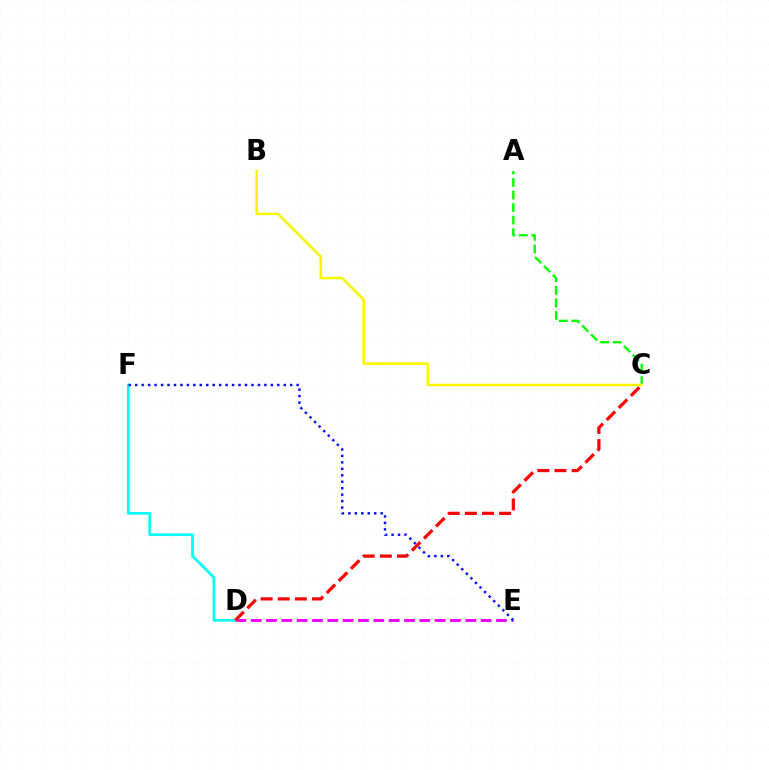{('D', 'E'): [{'color': '#ee00ff', 'line_style': 'dashed', 'thickness': 2.08}], ('D', 'F'): [{'color': '#00fff6', 'line_style': 'solid', 'thickness': 1.93}], ('C', 'D'): [{'color': '#ff0000', 'line_style': 'dashed', 'thickness': 2.33}], ('A', 'C'): [{'color': '#08ff00', 'line_style': 'dashed', 'thickness': 1.71}], ('E', 'F'): [{'color': '#0010ff', 'line_style': 'dotted', 'thickness': 1.75}], ('B', 'C'): [{'color': '#fcf500', 'line_style': 'solid', 'thickness': 1.84}]}